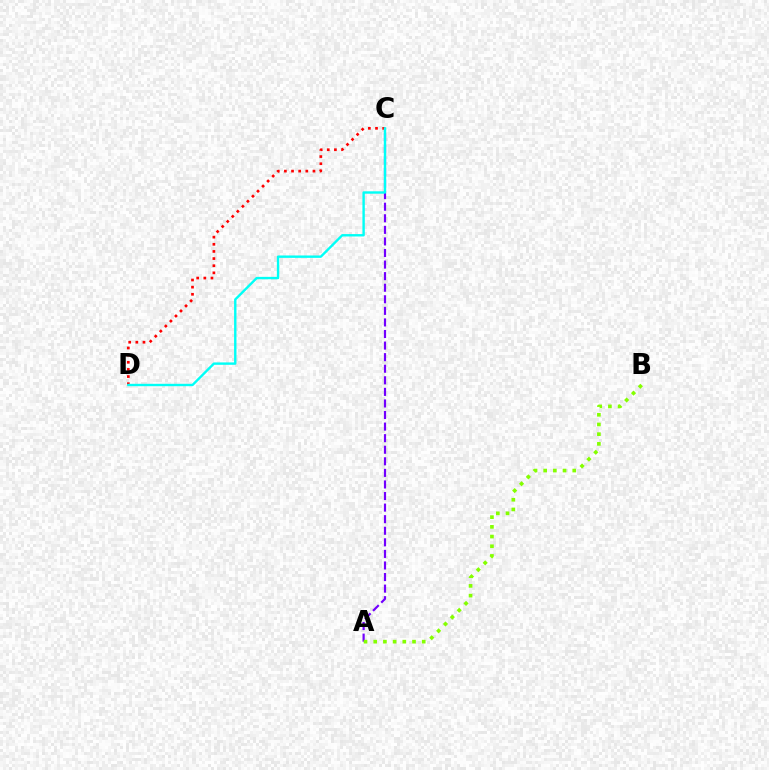{('A', 'C'): [{'color': '#7200ff', 'line_style': 'dashed', 'thickness': 1.57}], ('C', 'D'): [{'color': '#ff0000', 'line_style': 'dotted', 'thickness': 1.94}, {'color': '#00fff6', 'line_style': 'solid', 'thickness': 1.72}], ('A', 'B'): [{'color': '#84ff00', 'line_style': 'dotted', 'thickness': 2.63}]}